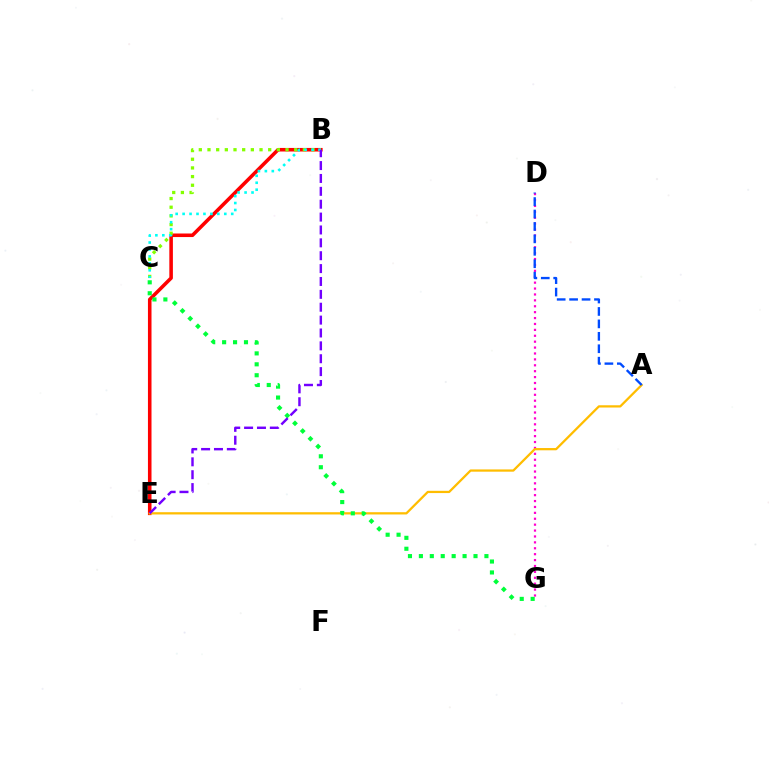{('B', 'E'): [{'color': '#ff0000', 'line_style': 'solid', 'thickness': 2.57}, {'color': '#7200ff', 'line_style': 'dashed', 'thickness': 1.75}], ('D', 'G'): [{'color': '#ff00cf', 'line_style': 'dotted', 'thickness': 1.6}], ('B', 'C'): [{'color': '#84ff00', 'line_style': 'dotted', 'thickness': 2.36}, {'color': '#00fff6', 'line_style': 'dotted', 'thickness': 1.89}], ('A', 'E'): [{'color': '#ffbd00', 'line_style': 'solid', 'thickness': 1.62}], ('A', 'D'): [{'color': '#004bff', 'line_style': 'dashed', 'thickness': 1.69}], ('C', 'G'): [{'color': '#00ff39', 'line_style': 'dotted', 'thickness': 2.97}]}